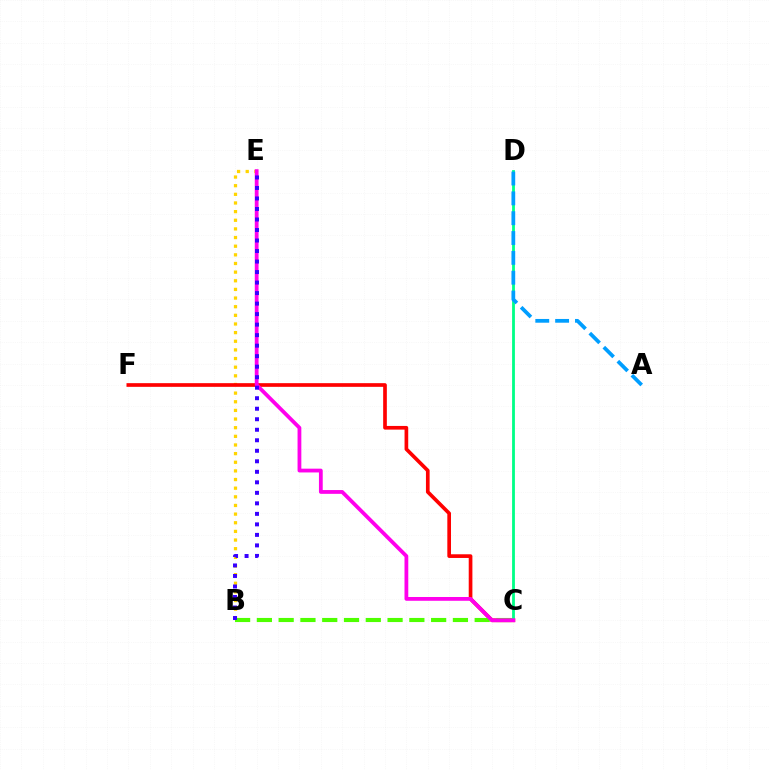{('B', 'E'): [{'color': '#ffd500', 'line_style': 'dotted', 'thickness': 2.35}, {'color': '#3700ff', 'line_style': 'dotted', 'thickness': 2.86}], ('C', 'F'): [{'color': '#ff0000', 'line_style': 'solid', 'thickness': 2.65}], ('B', 'C'): [{'color': '#4fff00', 'line_style': 'dashed', 'thickness': 2.96}], ('C', 'D'): [{'color': '#00ff86', 'line_style': 'solid', 'thickness': 2.03}], ('C', 'E'): [{'color': '#ff00ed', 'line_style': 'solid', 'thickness': 2.73}], ('A', 'D'): [{'color': '#009eff', 'line_style': 'dashed', 'thickness': 2.7}]}